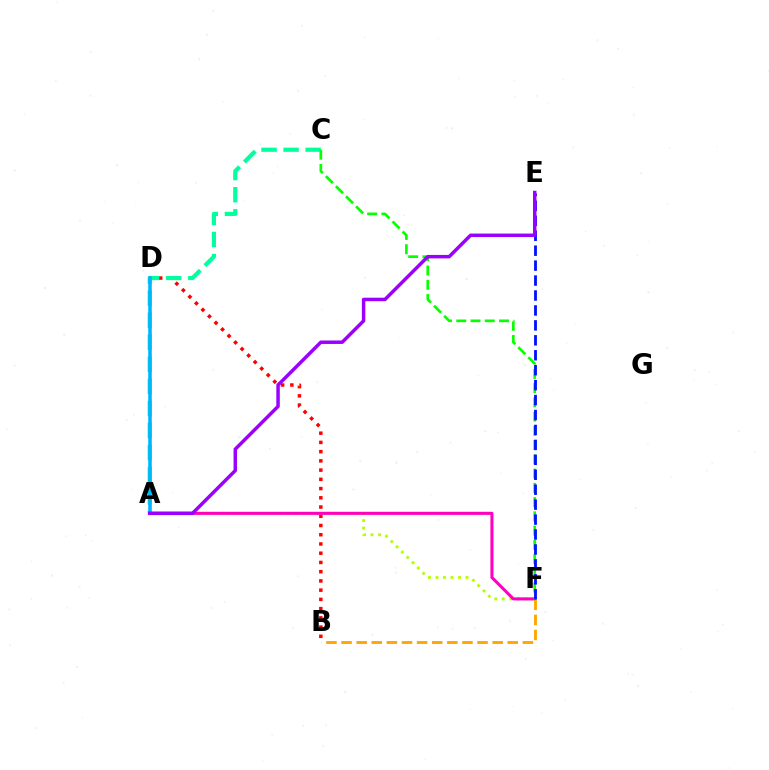{('B', 'D'): [{'color': '#ff0000', 'line_style': 'dotted', 'thickness': 2.51}], ('A', 'F'): [{'color': '#b3ff00', 'line_style': 'dotted', 'thickness': 2.04}, {'color': '#ff00bd', 'line_style': 'solid', 'thickness': 2.21}], ('A', 'C'): [{'color': '#00ff9d', 'line_style': 'dashed', 'thickness': 3.0}], ('C', 'F'): [{'color': '#08ff00', 'line_style': 'dashed', 'thickness': 1.94}], ('B', 'F'): [{'color': '#ffa500', 'line_style': 'dashed', 'thickness': 2.05}], ('A', 'D'): [{'color': '#00b5ff', 'line_style': 'solid', 'thickness': 2.56}], ('E', 'F'): [{'color': '#0010ff', 'line_style': 'dashed', 'thickness': 2.03}], ('A', 'E'): [{'color': '#9b00ff', 'line_style': 'solid', 'thickness': 2.5}]}